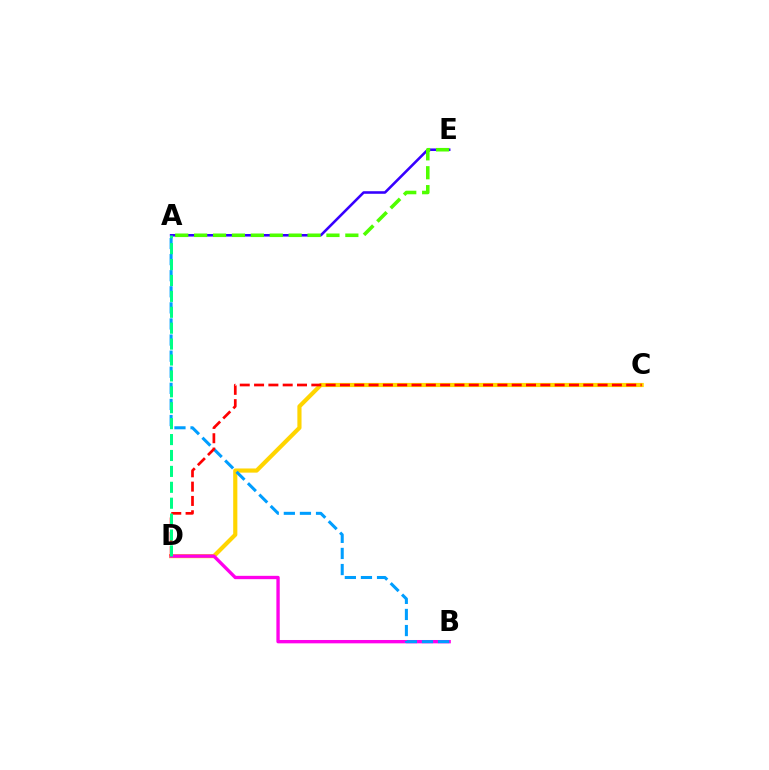{('A', 'E'): [{'color': '#3700ff', 'line_style': 'solid', 'thickness': 1.85}, {'color': '#4fff00', 'line_style': 'dashed', 'thickness': 2.57}], ('C', 'D'): [{'color': '#ffd500', 'line_style': 'solid', 'thickness': 2.99}, {'color': '#ff0000', 'line_style': 'dashed', 'thickness': 1.94}], ('B', 'D'): [{'color': '#ff00ed', 'line_style': 'solid', 'thickness': 2.41}], ('A', 'B'): [{'color': '#009eff', 'line_style': 'dashed', 'thickness': 2.19}], ('A', 'D'): [{'color': '#00ff86', 'line_style': 'dashed', 'thickness': 2.16}]}